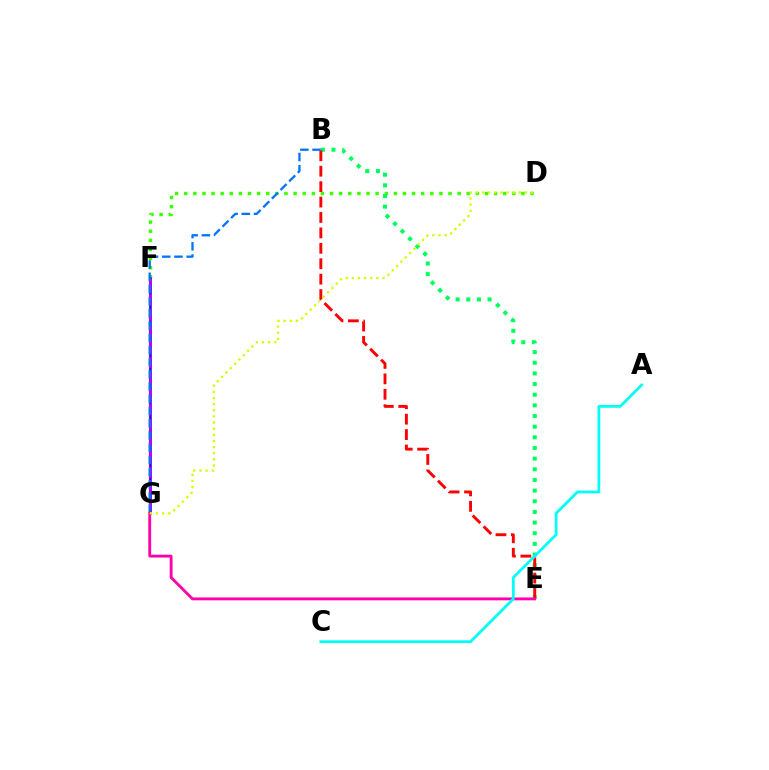{('D', 'F'): [{'color': '#3dff00', 'line_style': 'dotted', 'thickness': 2.48}], ('F', 'G'): [{'color': '#ff9400', 'line_style': 'solid', 'thickness': 1.74}, {'color': '#2500ff', 'line_style': 'solid', 'thickness': 1.81}, {'color': '#b900ff', 'line_style': 'dashed', 'thickness': 2.13}], ('B', 'E'): [{'color': '#00ff5c', 'line_style': 'dotted', 'thickness': 2.89}, {'color': '#ff0000', 'line_style': 'dashed', 'thickness': 2.1}], ('B', 'G'): [{'color': '#0074ff', 'line_style': 'dashed', 'thickness': 1.66}], ('E', 'G'): [{'color': '#ff00ac', 'line_style': 'solid', 'thickness': 2.05}], ('A', 'C'): [{'color': '#00fff6', 'line_style': 'solid', 'thickness': 1.98}], ('D', 'G'): [{'color': '#d1ff00', 'line_style': 'dotted', 'thickness': 1.67}]}